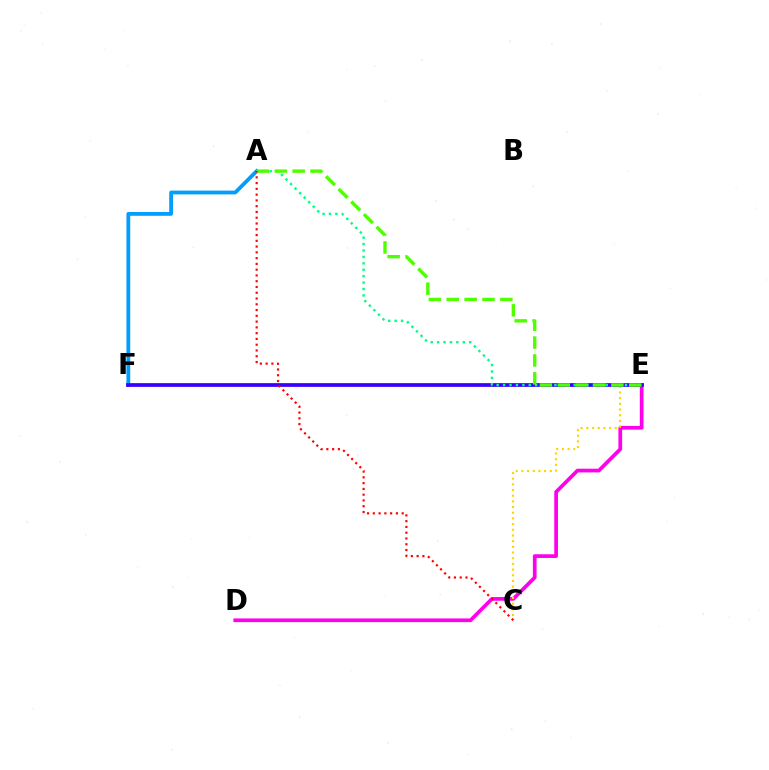{('D', 'E'): [{'color': '#ff00ed', 'line_style': 'solid', 'thickness': 2.67}], ('C', 'E'): [{'color': '#ffd500', 'line_style': 'dotted', 'thickness': 1.54}], ('A', 'F'): [{'color': '#009eff', 'line_style': 'solid', 'thickness': 2.74}], ('E', 'F'): [{'color': '#3700ff', 'line_style': 'solid', 'thickness': 2.68}], ('A', 'E'): [{'color': '#00ff86', 'line_style': 'dotted', 'thickness': 1.74}, {'color': '#4fff00', 'line_style': 'dashed', 'thickness': 2.43}], ('A', 'C'): [{'color': '#ff0000', 'line_style': 'dotted', 'thickness': 1.57}]}